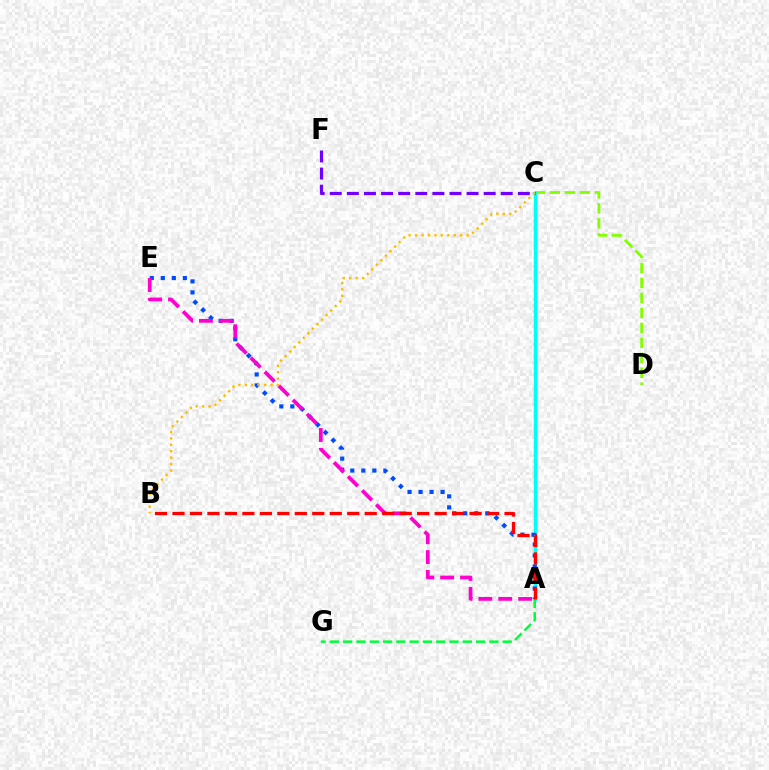{('C', 'D'): [{'color': '#84ff00', 'line_style': 'dashed', 'thickness': 2.03}], ('A', 'C'): [{'color': '#00fff6', 'line_style': 'solid', 'thickness': 2.5}], ('C', 'F'): [{'color': '#7200ff', 'line_style': 'dashed', 'thickness': 2.32}], ('A', 'G'): [{'color': '#00ff39', 'line_style': 'dashed', 'thickness': 1.81}], ('A', 'E'): [{'color': '#004bff', 'line_style': 'dotted', 'thickness': 2.99}, {'color': '#ff00cf', 'line_style': 'dashed', 'thickness': 2.7}], ('B', 'C'): [{'color': '#ffbd00', 'line_style': 'dotted', 'thickness': 1.75}], ('A', 'B'): [{'color': '#ff0000', 'line_style': 'dashed', 'thickness': 2.37}]}